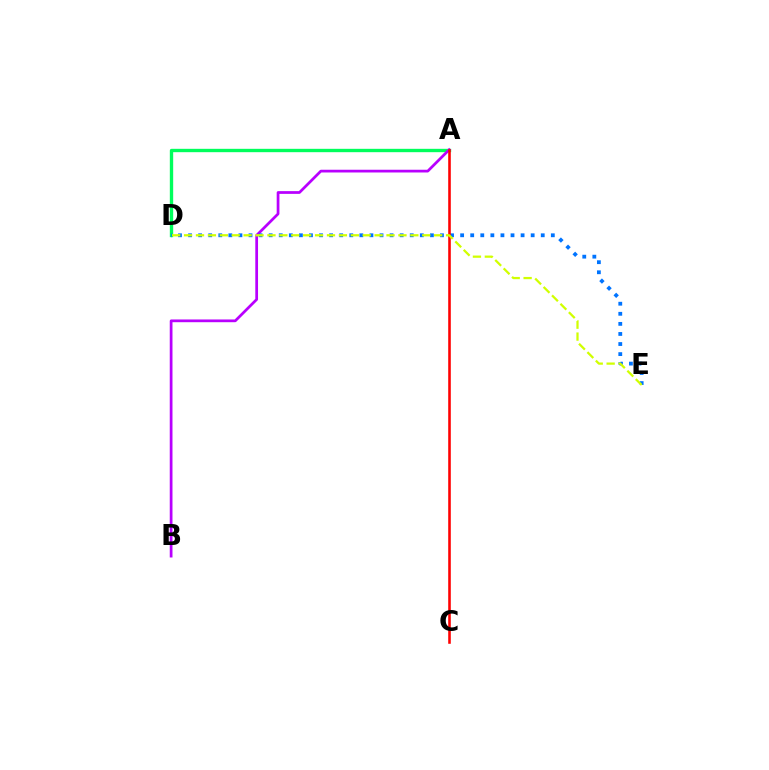{('A', 'D'): [{'color': '#00ff5c', 'line_style': 'solid', 'thickness': 2.42}], ('A', 'B'): [{'color': '#b900ff', 'line_style': 'solid', 'thickness': 1.97}], ('D', 'E'): [{'color': '#0074ff', 'line_style': 'dotted', 'thickness': 2.74}, {'color': '#d1ff00', 'line_style': 'dashed', 'thickness': 1.62}], ('A', 'C'): [{'color': '#ff0000', 'line_style': 'solid', 'thickness': 1.86}]}